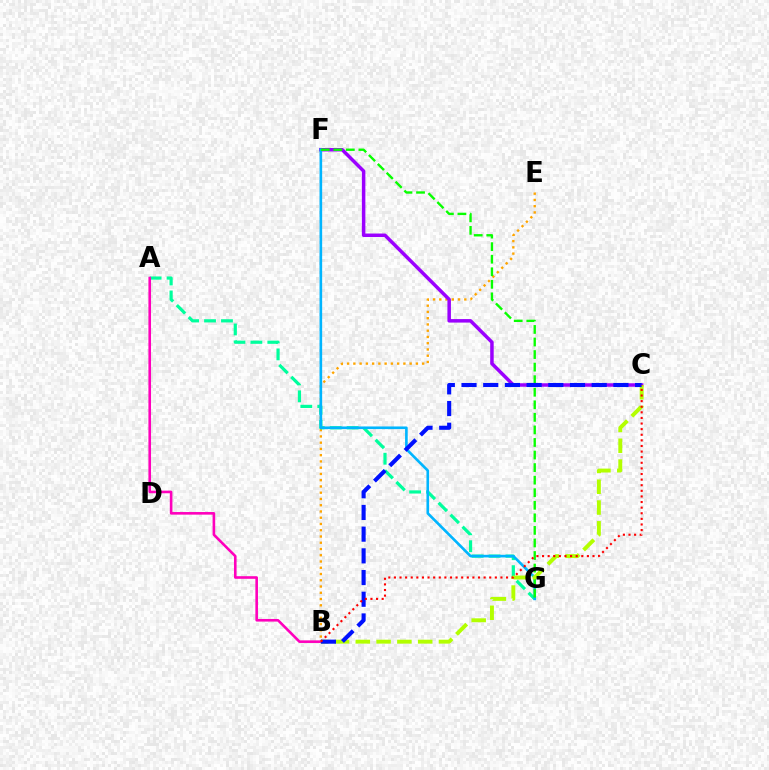{('B', 'E'): [{'color': '#ffa500', 'line_style': 'dotted', 'thickness': 1.7}], ('C', 'F'): [{'color': '#9b00ff', 'line_style': 'solid', 'thickness': 2.52}], ('A', 'G'): [{'color': '#00ff9d', 'line_style': 'dashed', 'thickness': 2.3}], ('F', 'G'): [{'color': '#00b5ff', 'line_style': 'solid', 'thickness': 1.9}, {'color': '#08ff00', 'line_style': 'dashed', 'thickness': 1.71}], ('A', 'B'): [{'color': '#ff00bd', 'line_style': 'solid', 'thickness': 1.88}], ('B', 'C'): [{'color': '#b3ff00', 'line_style': 'dashed', 'thickness': 2.82}, {'color': '#0010ff', 'line_style': 'dashed', 'thickness': 2.95}, {'color': '#ff0000', 'line_style': 'dotted', 'thickness': 1.52}]}